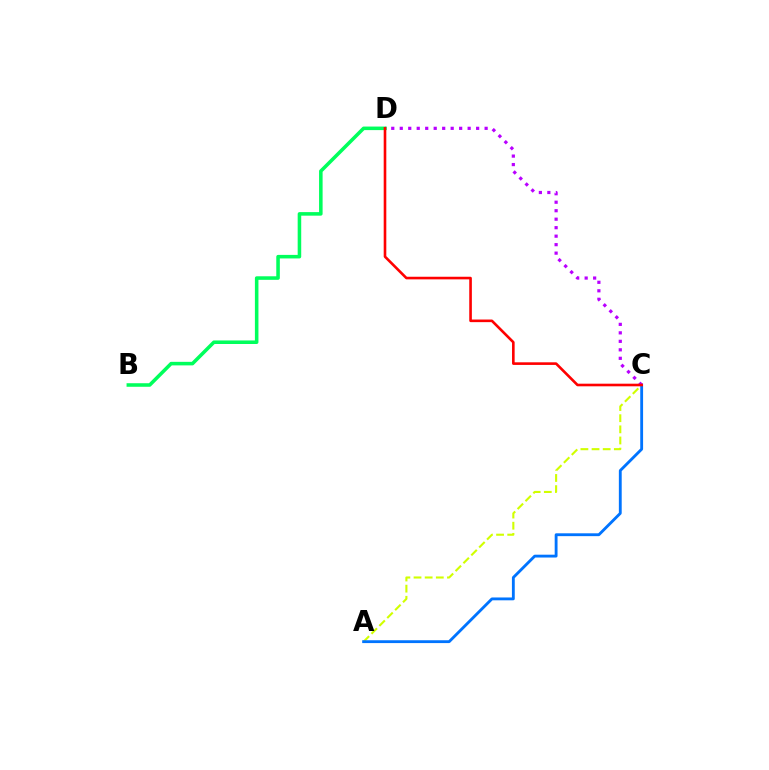{('A', 'C'): [{'color': '#d1ff00', 'line_style': 'dashed', 'thickness': 1.51}, {'color': '#0074ff', 'line_style': 'solid', 'thickness': 2.05}], ('C', 'D'): [{'color': '#b900ff', 'line_style': 'dotted', 'thickness': 2.31}, {'color': '#ff0000', 'line_style': 'solid', 'thickness': 1.88}], ('B', 'D'): [{'color': '#00ff5c', 'line_style': 'solid', 'thickness': 2.55}]}